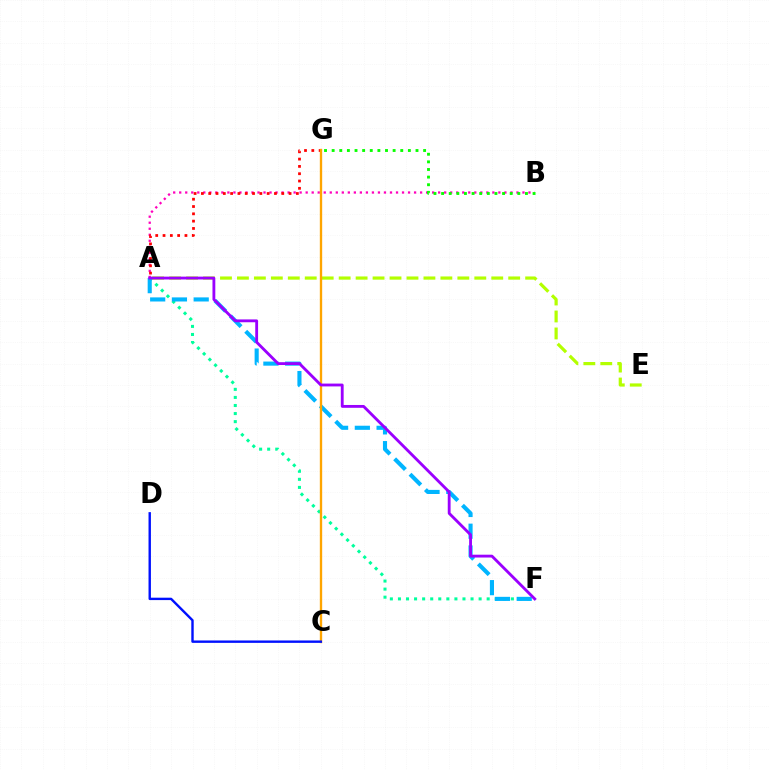{('A', 'B'): [{'color': '#ff00bd', 'line_style': 'dotted', 'thickness': 1.64}], ('A', 'F'): [{'color': '#00ff9d', 'line_style': 'dotted', 'thickness': 2.19}, {'color': '#00b5ff', 'line_style': 'dashed', 'thickness': 2.96}, {'color': '#9b00ff', 'line_style': 'solid', 'thickness': 2.04}], ('A', 'G'): [{'color': '#ff0000', 'line_style': 'dotted', 'thickness': 1.98}], ('A', 'E'): [{'color': '#b3ff00', 'line_style': 'dashed', 'thickness': 2.3}], ('C', 'G'): [{'color': '#ffa500', 'line_style': 'solid', 'thickness': 1.69}], ('B', 'G'): [{'color': '#08ff00', 'line_style': 'dotted', 'thickness': 2.07}], ('C', 'D'): [{'color': '#0010ff', 'line_style': 'solid', 'thickness': 1.72}]}